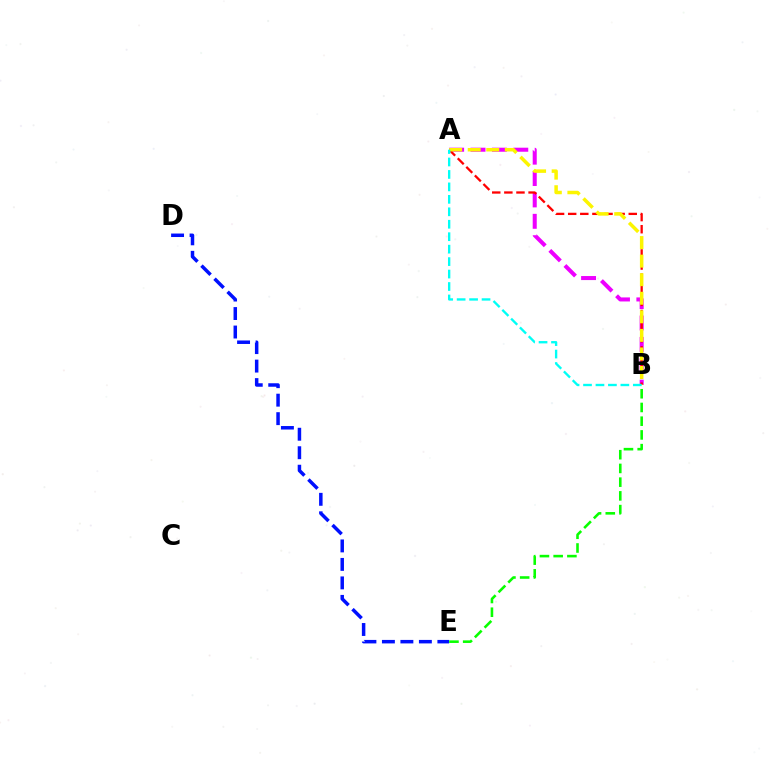{('A', 'B'): [{'color': '#ee00ff', 'line_style': 'dashed', 'thickness': 2.9}, {'color': '#ff0000', 'line_style': 'dashed', 'thickness': 1.65}, {'color': '#fcf500', 'line_style': 'dashed', 'thickness': 2.52}, {'color': '#00fff6', 'line_style': 'dashed', 'thickness': 1.69}], ('D', 'E'): [{'color': '#0010ff', 'line_style': 'dashed', 'thickness': 2.51}], ('B', 'E'): [{'color': '#08ff00', 'line_style': 'dashed', 'thickness': 1.86}]}